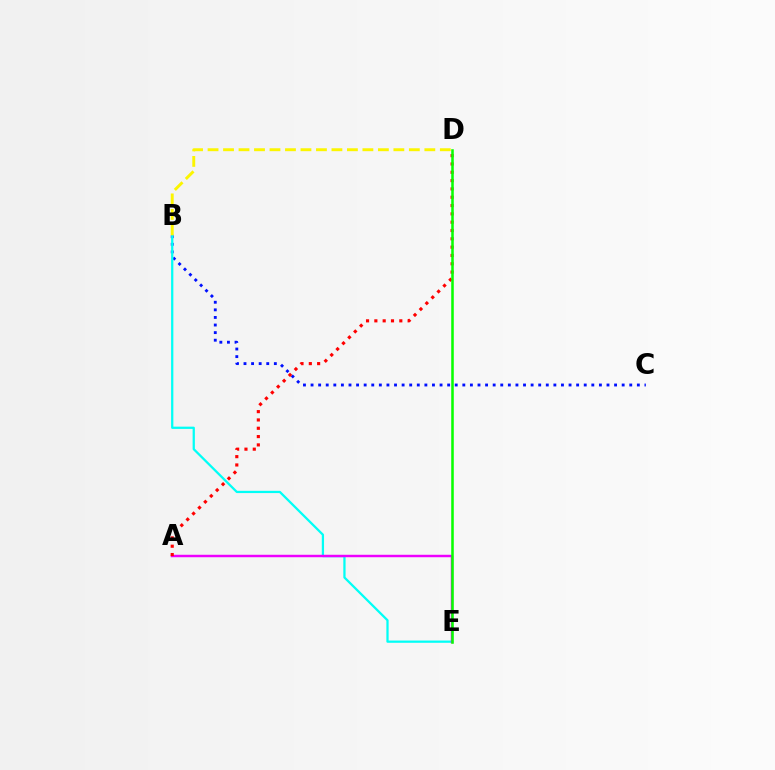{('B', 'C'): [{'color': '#0010ff', 'line_style': 'dotted', 'thickness': 2.06}], ('B', 'E'): [{'color': '#00fff6', 'line_style': 'solid', 'thickness': 1.62}], ('A', 'E'): [{'color': '#ee00ff', 'line_style': 'solid', 'thickness': 1.77}], ('A', 'D'): [{'color': '#ff0000', 'line_style': 'dotted', 'thickness': 2.26}], ('D', 'E'): [{'color': '#08ff00', 'line_style': 'solid', 'thickness': 1.84}], ('B', 'D'): [{'color': '#fcf500', 'line_style': 'dashed', 'thickness': 2.1}]}